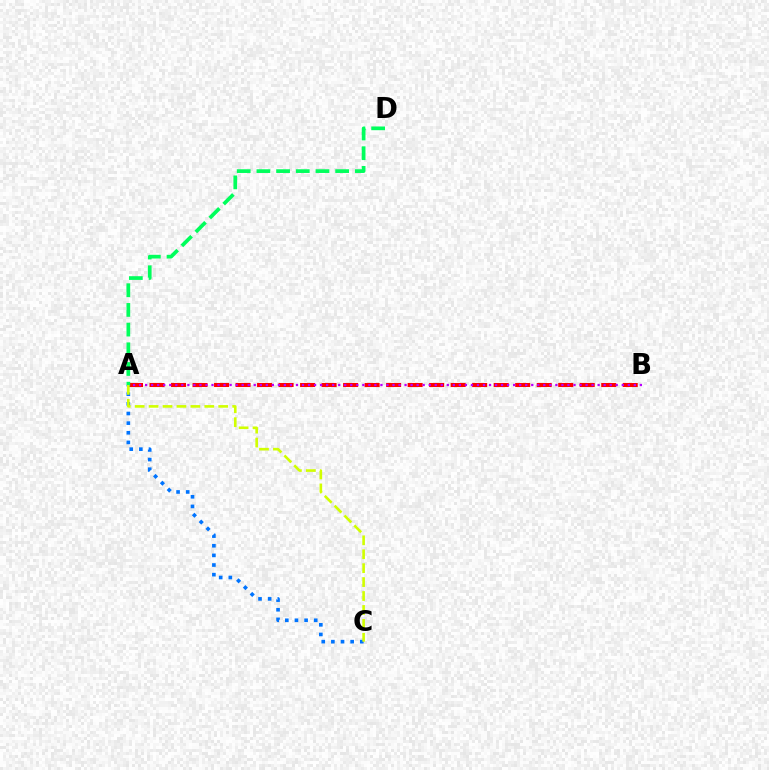{('A', 'B'): [{'color': '#ff0000', 'line_style': 'dashed', 'thickness': 2.92}, {'color': '#b900ff', 'line_style': 'dotted', 'thickness': 1.64}], ('A', 'C'): [{'color': '#0074ff', 'line_style': 'dotted', 'thickness': 2.62}, {'color': '#d1ff00', 'line_style': 'dashed', 'thickness': 1.89}], ('A', 'D'): [{'color': '#00ff5c', 'line_style': 'dashed', 'thickness': 2.67}]}